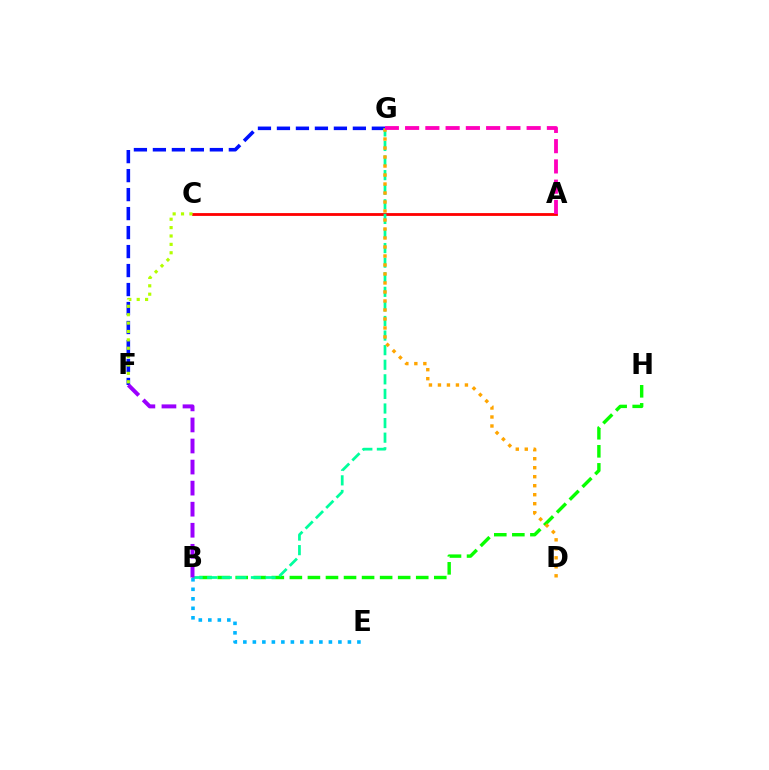{('B', 'H'): [{'color': '#08ff00', 'line_style': 'dashed', 'thickness': 2.45}], ('F', 'G'): [{'color': '#0010ff', 'line_style': 'dashed', 'thickness': 2.58}], ('A', 'C'): [{'color': '#ff0000', 'line_style': 'solid', 'thickness': 2.03}], ('C', 'F'): [{'color': '#b3ff00', 'line_style': 'dotted', 'thickness': 2.28}], ('B', 'G'): [{'color': '#00ff9d', 'line_style': 'dashed', 'thickness': 1.98}], ('B', 'E'): [{'color': '#00b5ff', 'line_style': 'dotted', 'thickness': 2.58}], ('D', 'G'): [{'color': '#ffa500', 'line_style': 'dotted', 'thickness': 2.44}], ('A', 'G'): [{'color': '#ff00bd', 'line_style': 'dashed', 'thickness': 2.75}], ('B', 'F'): [{'color': '#9b00ff', 'line_style': 'dashed', 'thickness': 2.86}]}